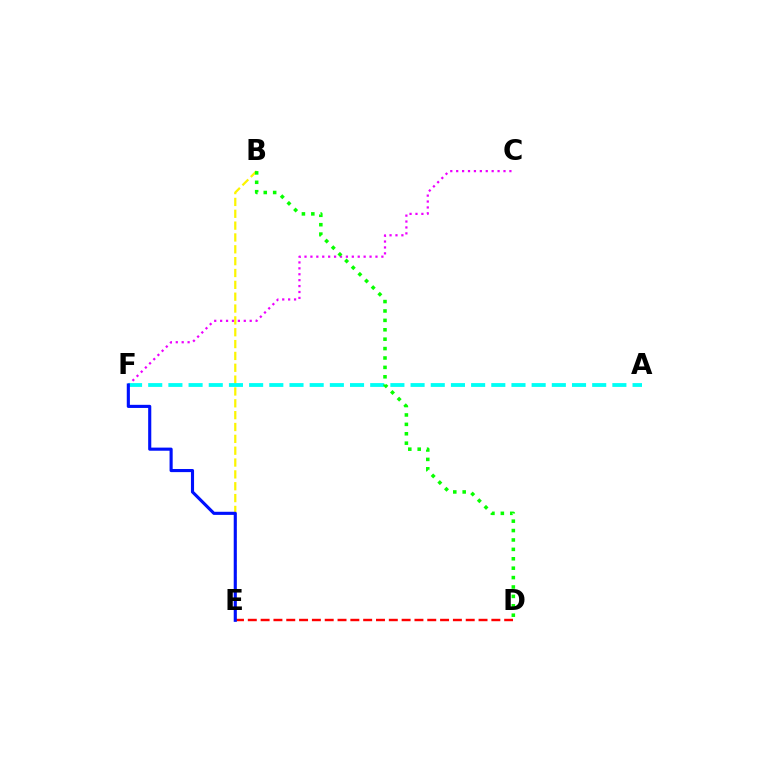{('B', 'E'): [{'color': '#fcf500', 'line_style': 'dashed', 'thickness': 1.61}], ('C', 'F'): [{'color': '#ee00ff', 'line_style': 'dotted', 'thickness': 1.61}], ('A', 'F'): [{'color': '#00fff6', 'line_style': 'dashed', 'thickness': 2.74}], ('B', 'D'): [{'color': '#08ff00', 'line_style': 'dotted', 'thickness': 2.56}], ('D', 'E'): [{'color': '#ff0000', 'line_style': 'dashed', 'thickness': 1.74}], ('E', 'F'): [{'color': '#0010ff', 'line_style': 'solid', 'thickness': 2.25}]}